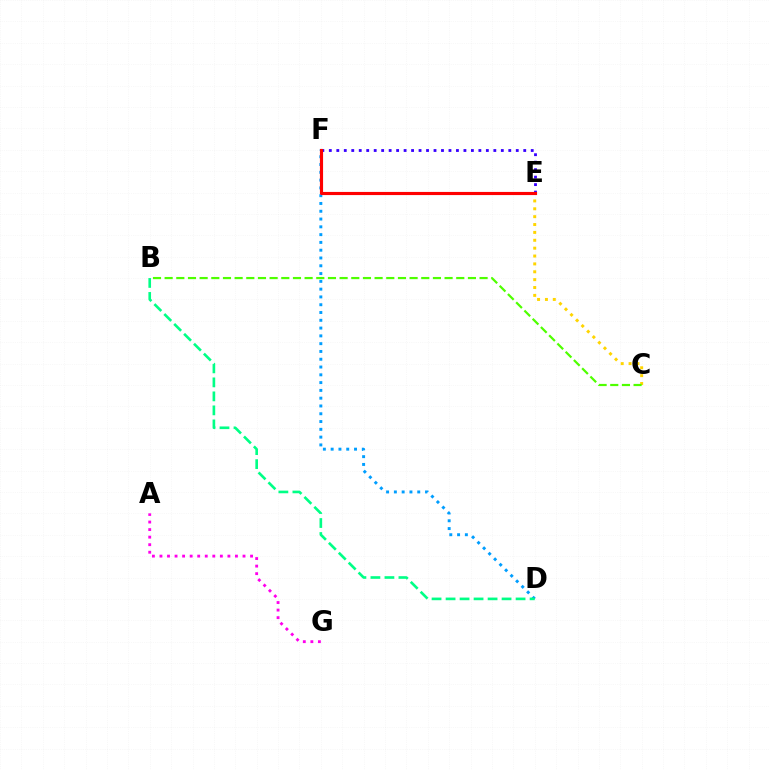{('A', 'G'): [{'color': '#ff00ed', 'line_style': 'dotted', 'thickness': 2.05}], ('E', 'F'): [{'color': '#3700ff', 'line_style': 'dotted', 'thickness': 2.03}, {'color': '#ff0000', 'line_style': 'solid', 'thickness': 2.26}], ('C', 'E'): [{'color': '#ffd500', 'line_style': 'dotted', 'thickness': 2.14}], ('D', 'F'): [{'color': '#009eff', 'line_style': 'dotted', 'thickness': 2.12}], ('B', 'D'): [{'color': '#00ff86', 'line_style': 'dashed', 'thickness': 1.9}], ('B', 'C'): [{'color': '#4fff00', 'line_style': 'dashed', 'thickness': 1.58}]}